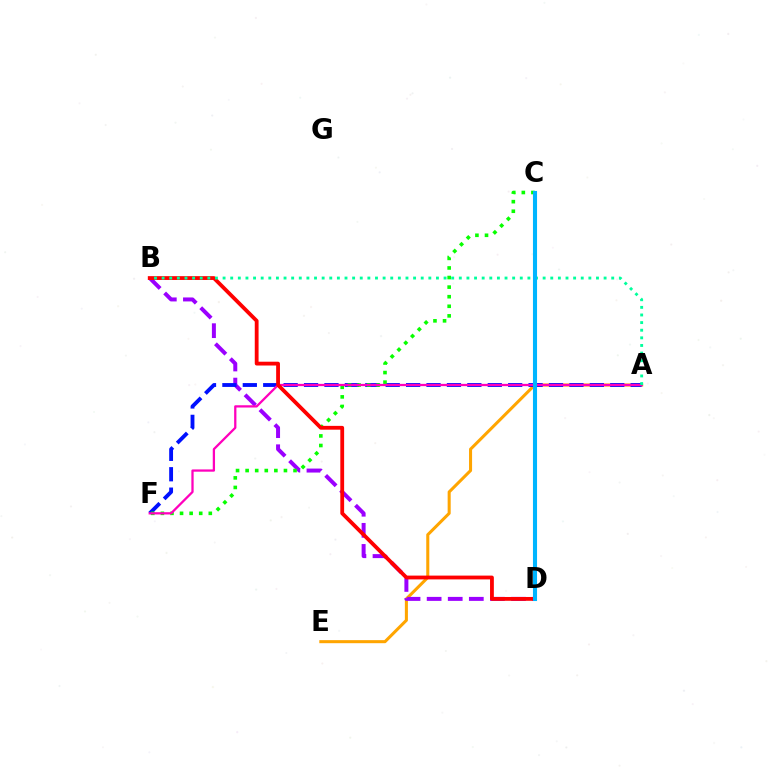{('A', 'E'): [{'color': '#ffa500', 'line_style': 'solid', 'thickness': 2.19}], ('B', 'D'): [{'color': '#9b00ff', 'line_style': 'dashed', 'thickness': 2.87}, {'color': '#ff0000', 'line_style': 'solid', 'thickness': 2.74}], ('A', 'F'): [{'color': '#0010ff', 'line_style': 'dashed', 'thickness': 2.77}, {'color': '#ff00bd', 'line_style': 'solid', 'thickness': 1.64}], ('C', 'D'): [{'color': '#b3ff00', 'line_style': 'dotted', 'thickness': 2.59}, {'color': '#00b5ff', 'line_style': 'solid', 'thickness': 2.94}], ('C', 'F'): [{'color': '#08ff00', 'line_style': 'dotted', 'thickness': 2.6}], ('A', 'B'): [{'color': '#00ff9d', 'line_style': 'dotted', 'thickness': 2.07}]}